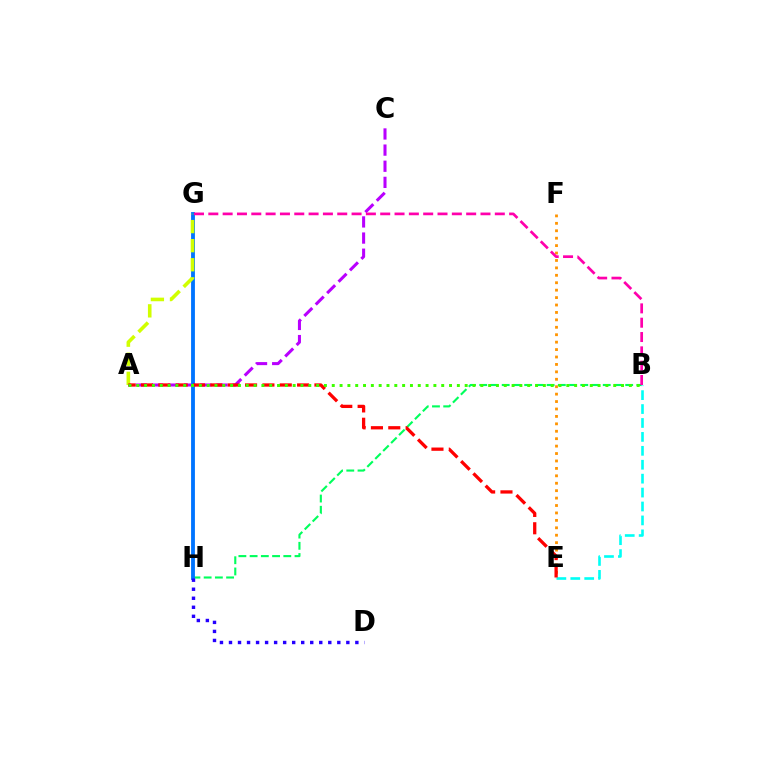{('E', 'F'): [{'color': '#ff9400', 'line_style': 'dotted', 'thickness': 2.02}], ('A', 'C'): [{'color': '#b900ff', 'line_style': 'dashed', 'thickness': 2.19}], ('B', 'H'): [{'color': '#00ff5c', 'line_style': 'dashed', 'thickness': 1.53}], ('G', 'H'): [{'color': '#0074ff', 'line_style': 'solid', 'thickness': 2.76}], ('D', 'H'): [{'color': '#2500ff', 'line_style': 'dotted', 'thickness': 2.45}], ('A', 'G'): [{'color': '#d1ff00', 'line_style': 'dashed', 'thickness': 2.59}], ('B', 'E'): [{'color': '#00fff6', 'line_style': 'dashed', 'thickness': 1.89}], ('A', 'E'): [{'color': '#ff0000', 'line_style': 'dashed', 'thickness': 2.36}], ('A', 'B'): [{'color': '#3dff00', 'line_style': 'dotted', 'thickness': 2.12}], ('B', 'G'): [{'color': '#ff00ac', 'line_style': 'dashed', 'thickness': 1.95}]}